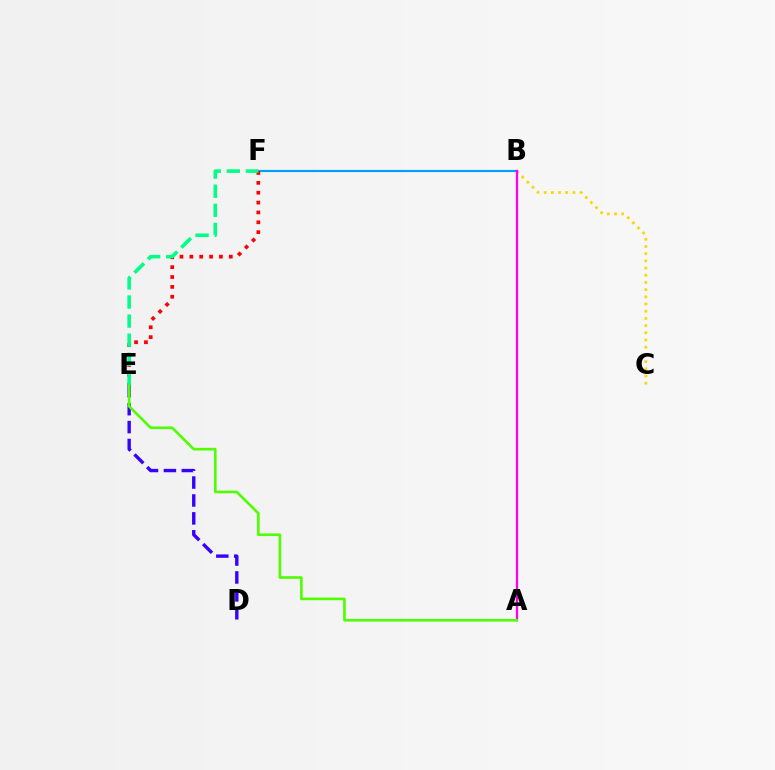{('B', 'C'): [{'color': '#ffd500', 'line_style': 'dotted', 'thickness': 1.95}], ('B', 'F'): [{'color': '#009eff', 'line_style': 'solid', 'thickness': 1.55}], ('A', 'B'): [{'color': '#ff00ed', 'line_style': 'solid', 'thickness': 1.64}], ('D', 'E'): [{'color': '#3700ff', 'line_style': 'dashed', 'thickness': 2.43}], ('E', 'F'): [{'color': '#ff0000', 'line_style': 'dotted', 'thickness': 2.68}, {'color': '#00ff86', 'line_style': 'dashed', 'thickness': 2.59}], ('A', 'E'): [{'color': '#4fff00', 'line_style': 'solid', 'thickness': 1.9}]}